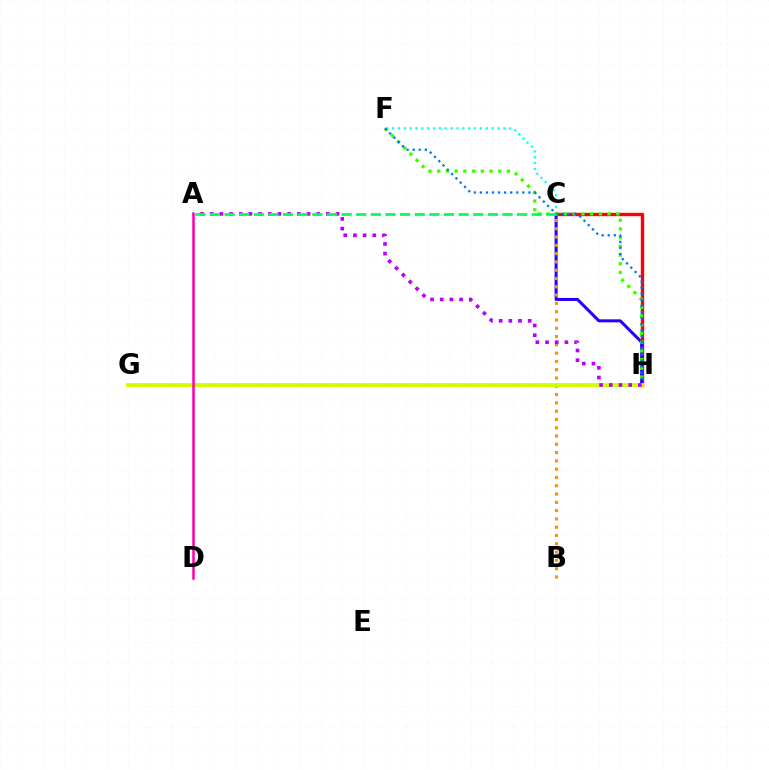{('C', 'H'): [{'color': '#ff0000', 'line_style': 'solid', 'thickness': 2.43}, {'color': '#2500ff', 'line_style': 'solid', 'thickness': 2.18}], ('B', 'C'): [{'color': '#ff9400', 'line_style': 'dotted', 'thickness': 2.25}], ('C', 'F'): [{'color': '#00fff6', 'line_style': 'dotted', 'thickness': 1.59}], ('F', 'H'): [{'color': '#3dff00', 'line_style': 'dotted', 'thickness': 2.37}, {'color': '#0074ff', 'line_style': 'dotted', 'thickness': 1.65}], ('G', 'H'): [{'color': '#d1ff00', 'line_style': 'solid', 'thickness': 2.78}], ('A', 'H'): [{'color': '#b900ff', 'line_style': 'dotted', 'thickness': 2.63}], ('A', 'D'): [{'color': '#ff00ac', 'line_style': 'solid', 'thickness': 1.81}], ('A', 'C'): [{'color': '#00ff5c', 'line_style': 'dashed', 'thickness': 1.99}]}